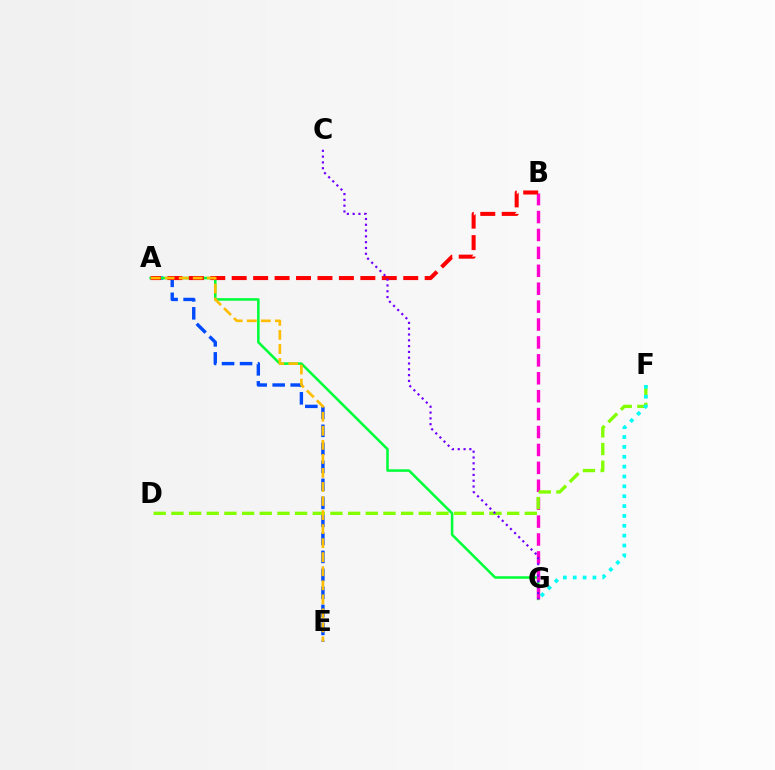{('A', 'E'): [{'color': '#004bff', 'line_style': 'dashed', 'thickness': 2.45}, {'color': '#ffbd00', 'line_style': 'dashed', 'thickness': 1.91}], ('A', 'G'): [{'color': '#00ff39', 'line_style': 'solid', 'thickness': 1.84}], ('B', 'G'): [{'color': '#ff00cf', 'line_style': 'dashed', 'thickness': 2.43}], ('A', 'B'): [{'color': '#ff0000', 'line_style': 'dashed', 'thickness': 2.91}], ('D', 'F'): [{'color': '#84ff00', 'line_style': 'dashed', 'thickness': 2.4}], ('C', 'G'): [{'color': '#7200ff', 'line_style': 'dotted', 'thickness': 1.58}], ('F', 'G'): [{'color': '#00fff6', 'line_style': 'dotted', 'thickness': 2.68}]}